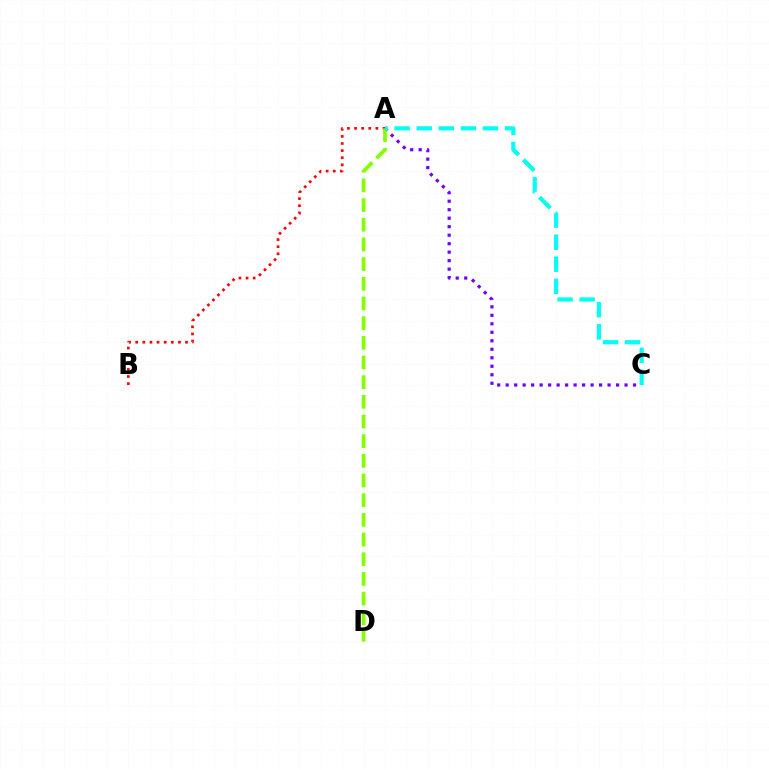{('A', 'B'): [{'color': '#ff0000', 'line_style': 'dotted', 'thickness': 1.93}], ('A', 'C'): [{'color': '#7200ff', 'line_style': 'dotted', 'thickness': 2.31}, {'color': '#00fff6', 'line_style': 'dashed', 'thickness': 3.0}], ('A', 'D'): [{'color': '#84ff00', 'line_style': 'dashed', 'thickness': 2.67}]}